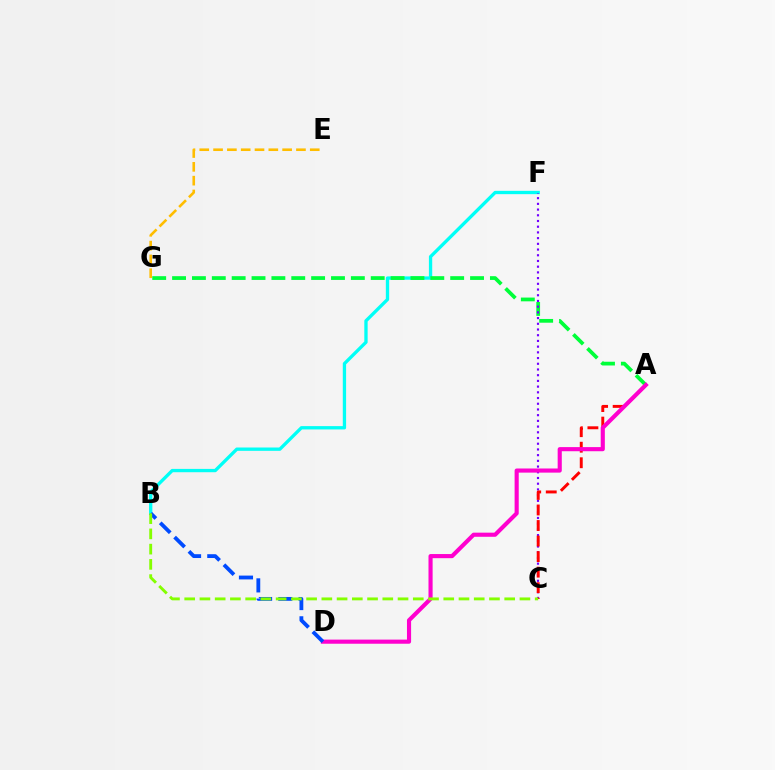{('E', 'G'): [{'color': '#ffbd00', 'line_style': 'dashed', 'thickness': 1.88}], ('B', 'F'): [{'color': '#00fff6', 'line_style': 'solid', 'thickness': 2.39}], ('A', 'G'): [{'color': '#00ff39', 'line_style': 'dashed', 'thickness': 2.7}], ('C', 'F'): [{'color': '#7200ff', 'line_style': 'dotted', 'thickness': 1.55}], ('A', 'C'): [{'color': '#ff0000', 'line_style': 'dashed', 'thickness': 2.11}], ('A', 'D'): [{'color': '#ff00cf', 'line_style': 'solid', 'thickness': 2.97}], ('B', 'D'): [{'color': '#004bff', 'line_style': 'dashed', 'thickness': 2.75}], ('B', 'C'): [{'color': '#84ff00', 'line_style': 'dashed', 'thickness': 2.07}]}